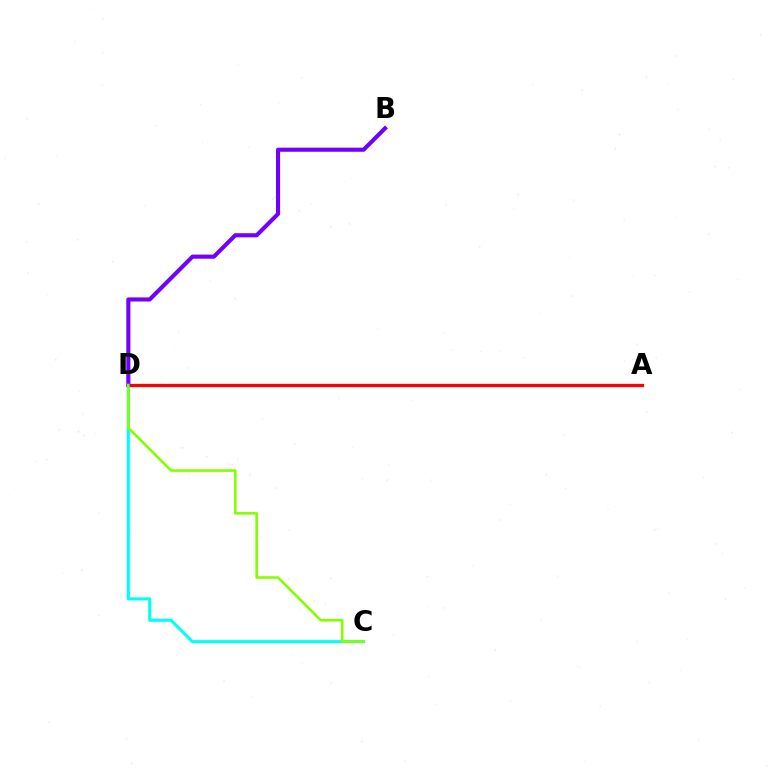{('C', 'D'): [{'color': '#00fff6', 'line_style': 'solid', 'thickness': 2.22}, {'color': '#84ff00', 'line_style': 'solid', 'thickness': 1.88}], ('A', 'D'): [{'color': '#ff0000', 'line_style': 'solid', 'thickness': 2.36}], ('B', 'D'): [{'color': '#7200ff', 'line_style': 'solid', 'thickness': 2.95}]}